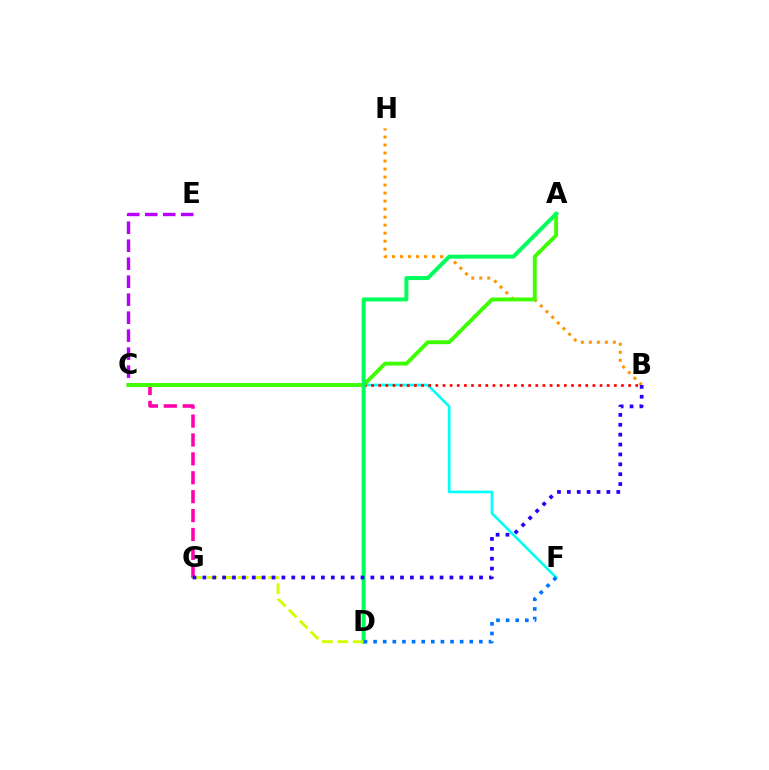{('C', 'E'): [{'color': '#b900ff', 'line_style': 'dashed', 'thickness': 2.44}], ('C', 'F'): [{'color': '#00fff6', 'line_style': 'solid', 'thickness': 1.9}], ('C', 'G'): [{'color': '#ff00ac', 'line_style': 'dashed', 'thickness': 2.57}], ('B', 'H'): [{'color': '#ff9400', 'line_style': 'dotted', 'thickness': 2.18}], ('B', 'C'): [{'color': '#ff0000', 'line_style': 'dotted', 'thickness': 1.94}], ('A', 'C'): [{'color': '#3dff00', 'line_style': 'solid', 'thickness': 2.79}], ('A', 'D'): [{'color': '#00ff5c', 'line_style': 'solid', 'thickness': 2.88}], ('D', 'G'): [{'color': '#d1ff00', 'line_style': 'dashed', 'thickness': 2.1}], ('D', 'F'): [{'color': '#0074ff', 'line_style': 'dotted', 'thickness': 2.61}], ('B', 'G'): [{'color': '#2500ff', 'line_style': 'dotted', 'thickness': 2.69}]}